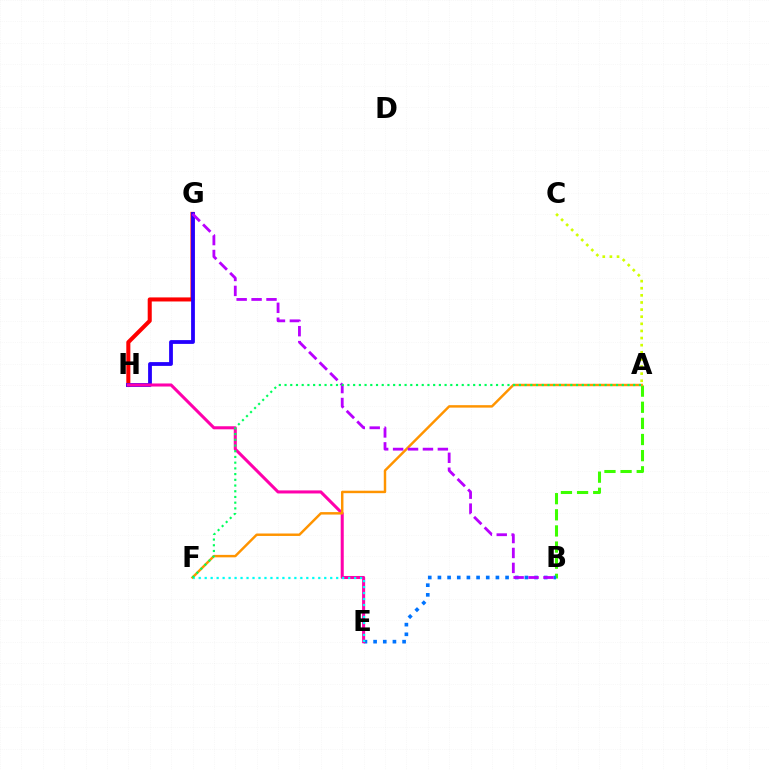{('A', 'C'): [{'color': '#d1ff00', 'line_style': 'dotted', 'thickness': 1.93}], ('G', 'H'): [{'color': '#ff0000', 'line_style': 'solid', 'thickness': 2.92}, {'color': '#2500ff', 'line_style': 'solid', 'thickness': 2.73}], ('A', 'B'): [{'color': '#3dff00', 'line_style': 'dashed', 'thickness': 2.19}], ('B', 'E'): [{'color': '#0074ff', 'line_style': 'dotted', 'thickness': 2.63}], ('E', 'H'): [{'color': '#ff00ac', 'line_style': 'solid', 'thickness': 2.2}], ('A', 'F'): [{'color': '#ff9400', 'line_style': 'solid', 'thickness': 1.77}, {'color': '#00ff5c', 'line_style': 'dotted', 'thickness': 1.55}], ('B', 'G'): [{'color': '#b900ff', 'line_style': 'dashed', 'thickness': 2.03}], ('E', 'F'): [{'color': '#00fff6', 'line_style': 'dotted', 'thickness': 1.62}]}